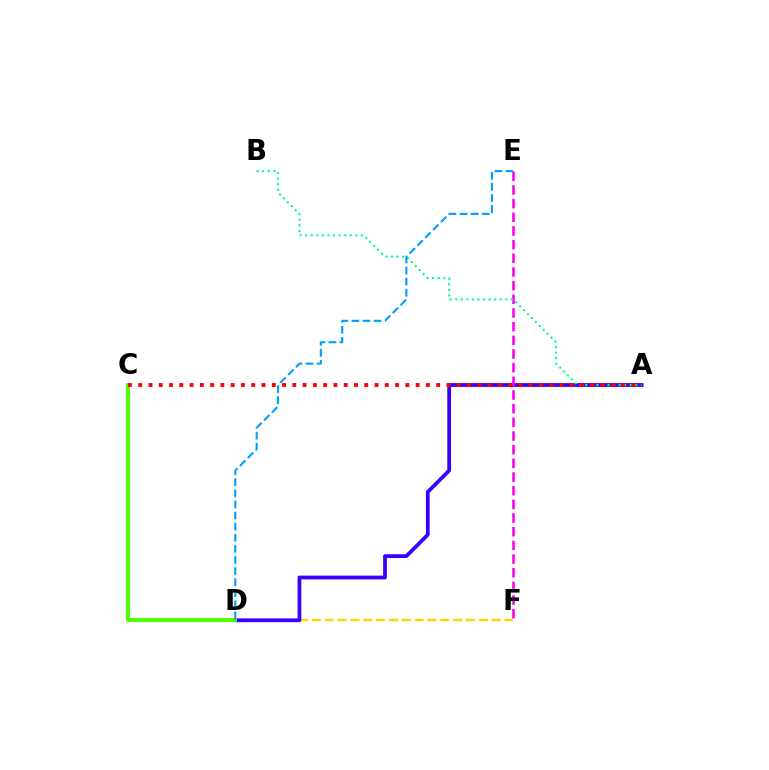{('D', 'F'): [{'color': '#ffd500', 'line_style': 'dashed', 'thickness': 1.74}], ('A', 'D'): [{'color': '#3700ff', 'line_style': 'solid', 'thickness': 2.71}], ('C', 'D'): [{'color': '#4fff00', 'line_style': 'solid', 'thickness': 2.84}], ('E', 'F'): [{'color': '#ff00ed', 'line_style': 'dashed', 'thickness': 1.86}], ('A', 'B'): [{'color': '#00ff86', 'line_style': 'dotted', 'thickness': 1.51}], ('A', 'C'): [{'color': '#ff0000', 'line_style': 'dotted', 'thickness': 2.79}], ('D', 'E'): [{'color': '#009eff', 'line_style': 'dashed', 'thickness': 1.51}]}